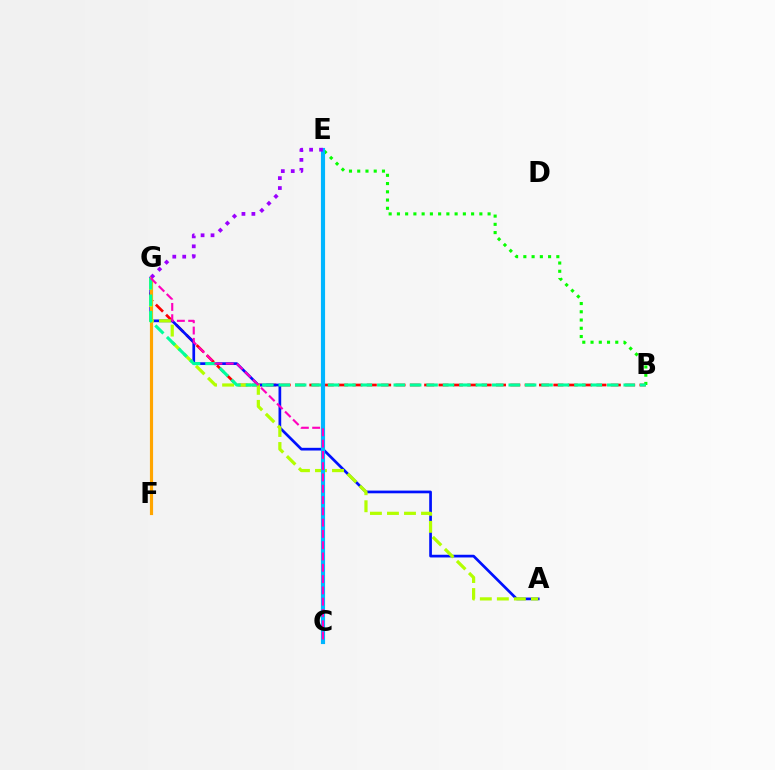{('B', 'G'): [{'color': '#ff0000', 'line_style': 'dashed', 'thickness': 1.95}, {'color': '#00ff9d', 'line_style': 'dashed', 'thickness': 2.23}], ('A', 'G'): [{'color': '#0010ff', 'line_style': 'solid', 'thickness': 1.95}, {'color': '#b3ff00', 'line_style': 'dashed', 'thickness': 2.31}], ('B', 'E'): [{'color': '#08ff00', 'line_style': 'dotted', 'thickness': 2.24}], ('F', 'G'): [{'color': '#ffa500', 'line_style': 'solid', 'thickness': 2.27}], ('C', 'E'): [{'color': '#00b5ff', 'line_style': 'solid', 'thickness': 2.98}], ('E', 'G'): [{'color': '#9b00ff', 'line_style': 'dotted', 'thickness': 2.7}], ('C', 'G'): [{'color': '#ff00bd', 'line_style': 'dashed', 'thickness': 1.53}]}